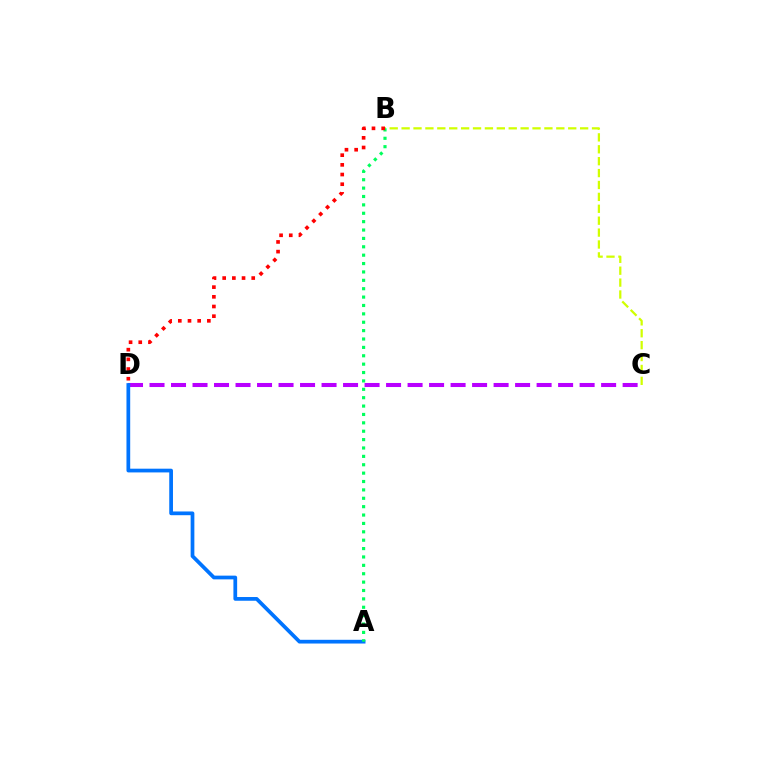{('C', 'D'): [{'color': '#b900ff', 'line_style': 'dashed', 'thickness': 2.92}], ('B', 'C'): [{'color': '#d1ff00', 'line_style': 'dashed', 'thickness': 1.62}], ('A', 'D'): [{'color': '#0074ff', 'line_style': 'solid', 'thickness': 2.69}], ('A', 'B'): [{'color': '#00ff5c', 'line_style': 'dotted', 'thickness': 2.28}], ('B', 'D'): [{'color': '#ff0000', 'line_style': 'dotted', 'thickness': 2.63}]}